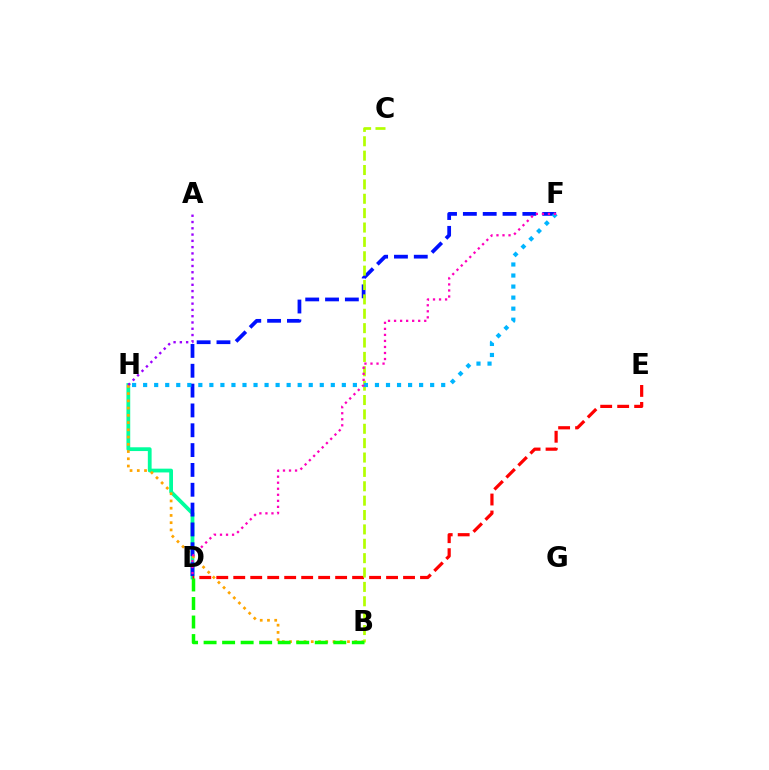{('D', 'H'): [{'color': '#00ff9d', 'line_style': 'solid', 'thickness': 2.72}], ('D', 'F'): [{'color': '#0010ff', 'line_style': 'dashed', 'thickness': 2.69}, {'color': '#ff00bd', 'line_style': 'dotted', 'thickness': 1.64}], ('B', 'H'): [{'color': '#ffa500', 'line_style': 'dotted', 'thickness': 1.97}], ('D', 'E'): [{'color': '#ff0000', 'line_style': 'dashed', 'thickness': 2.31}], ('B', 'C'): [{'color': '#b3ff00', 'line_style': 'dashed', 'thickness': 1.95}], ('F', 'H'): [{'color': '#00b5ff', 'line_style': 'dotted', 'thickness': 3.0}], ('B', 'D'): [{'color': '#08ff00', 'line_style': 'dashed', 'thickness': 2.52}], ('A', 'H'): [{'color': '#9b00ff', 'line_style': 'dotted', 'thickness': 1.71}]}